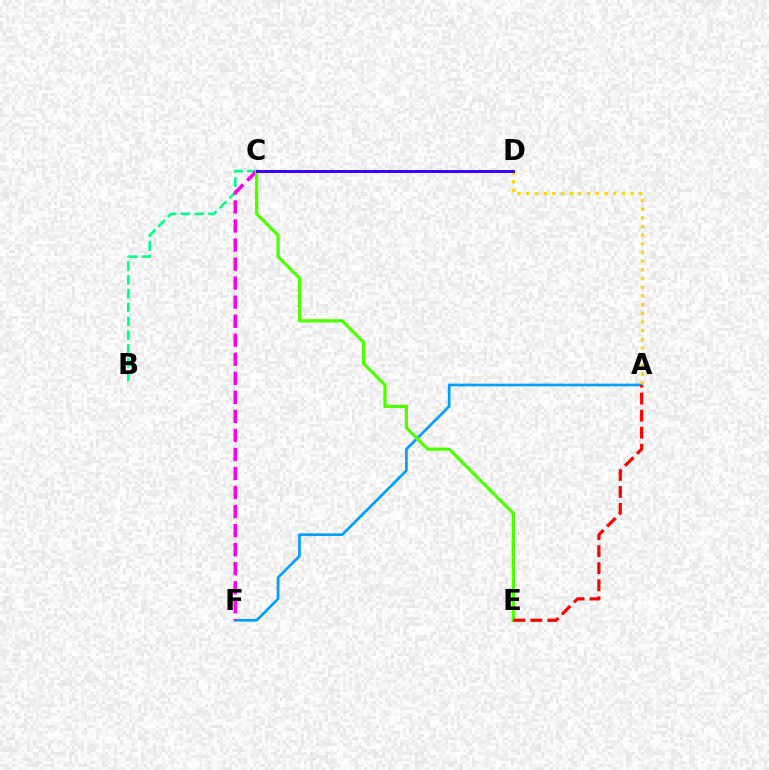{('B', 'C'): [{'color': '#00ff86', 'line_style': 'dashed', 'thickness': 1.88}], ('A', 'F'): [{'color': '#009eff', 'line_style': 'solid', 'thickness': 1.93}], ('C', 'F'): [{'color': '#ff00ed', 'line_style': 'dashed', 'thickness': 2.59}], ('C', 'E'): [{'color': '#4fff00', 'line_style': 'solid', 'thickness': 2.34}], ('A', 'D'): [{'color': '#ffd500', 'line_style': 'dotted', 'thickness': 2.36}], ('C', 'D'): [{'color': '#3700ff', 'line_style': 'solid', 'thickness': 2.13}], ('A', 'E'): [{'color': '#ff0000', 'line_style': 'dashed', 'thickness': 2.31}]}